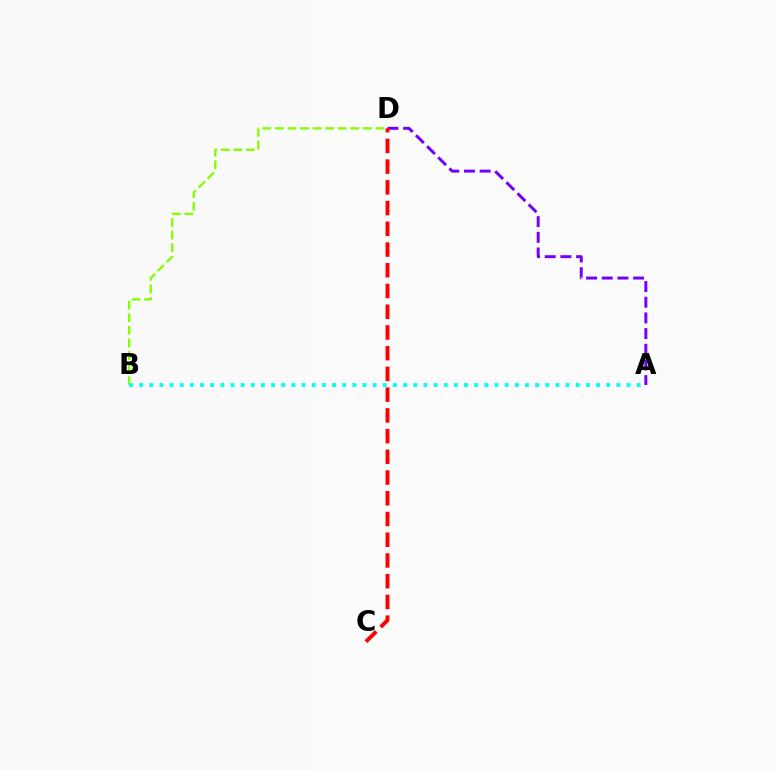{('A', 'D'): [{'color': '#7200ff', 'line_style': 'dashed', 'thickness': 2.13}], ('C', 'D'): [{'color': '#ff0000', 'line_style': 'dashed', 'thickness': 2.82}], ('B', 'D'): [{'color': '#84ff00', 'line_style': 'dashed', 'thickness': 1.71}], ('A', 'B'): [{'color': '#00fff6', 'line_style': 'dotted', 'thickness': 2.76}]}